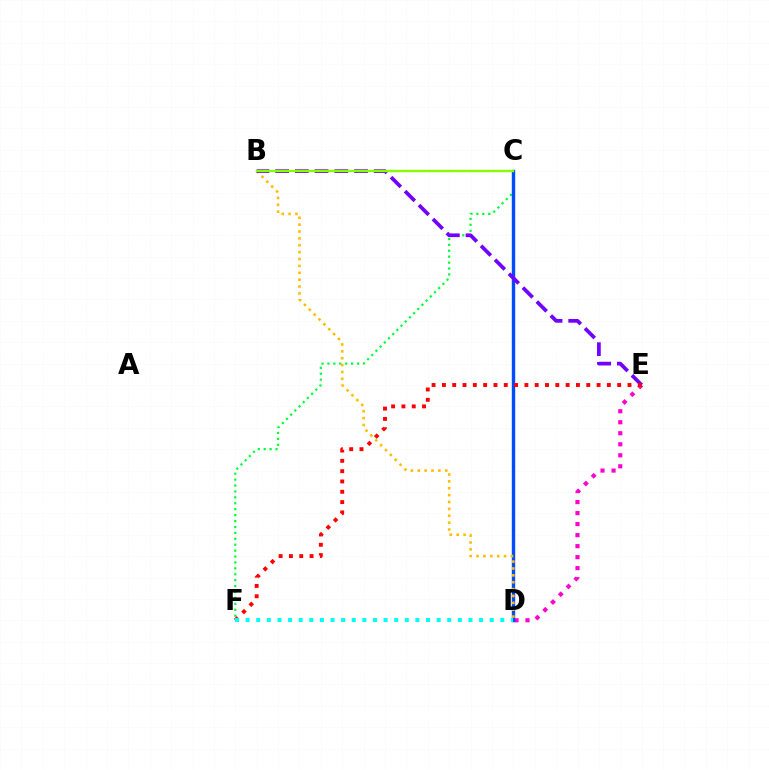{('C', 'F'): [{'color': '#00ff39', 'line_style': 'dotted', 'thickness': 1.61}], ('D', 'E'): [{'color': '#ff00cf', 'line_style': 'dotted', 'thickness': 2.99}], ('C', 'D'): [{'color': '#004bff', 'line_style': 'solid', 'thickness': 2.44}], ('B', 'D'): [{'color': '#ffbd00', 'line_style': 'dotted', 'thickness': 1.87}], ('B', 'E'): [{'color': '#7200ff', 'line_style': 'dashed', 'thickness': 2.68}], ('E', 'F'): [{'color': '#ff0000', 'line_style': 'dotted', 'thickness': 2.8}], ('B', 'C'): [{'color': '#84ff00', 'line_style': 'solid', 'thickness': 1.72}], ('D', 'F'): [{'color': '#00fff6', 'line_style': 'dotted', 'thickness': 2.88}]}